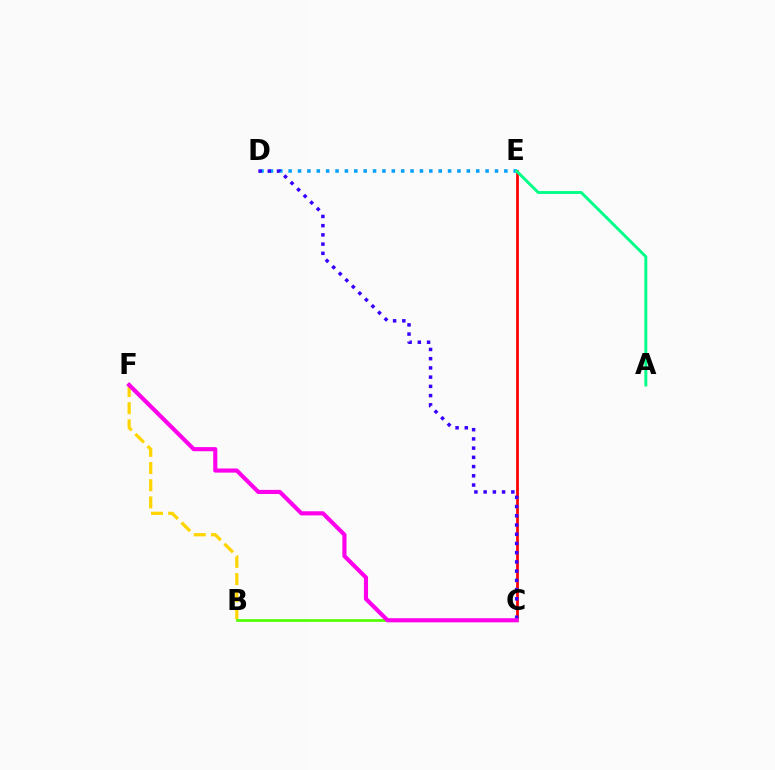{('C', 'E'): [{'color': '#ff0000', 'line_style': 'solid', 'thickness': 1.99}], ('D', 'E'): [{'color': '#009eff', 'line_style': 'dotted', 'thickness': 2.55}], ('C', 'D'): [{'color': '#3700ff', 'line_style': 'dotted', 'thickness': 2.51}], ('B', 'F'): [{'color': '#ffd500', 'line_style': 'dashed', 'thickness': 2.34}], ('A', 'E'): [{'color': '#00ff86', 'line_style': 'solid', 'thickness': 2.1}], ('B', 'C'): [{'color': '#4fff00', 'line_style': 'solid', 'thickness': 1.93}], ('C', 'F'): [{'color': '#ff00ed', 'line_style': 'solid', 'thickness': 2.98}]}